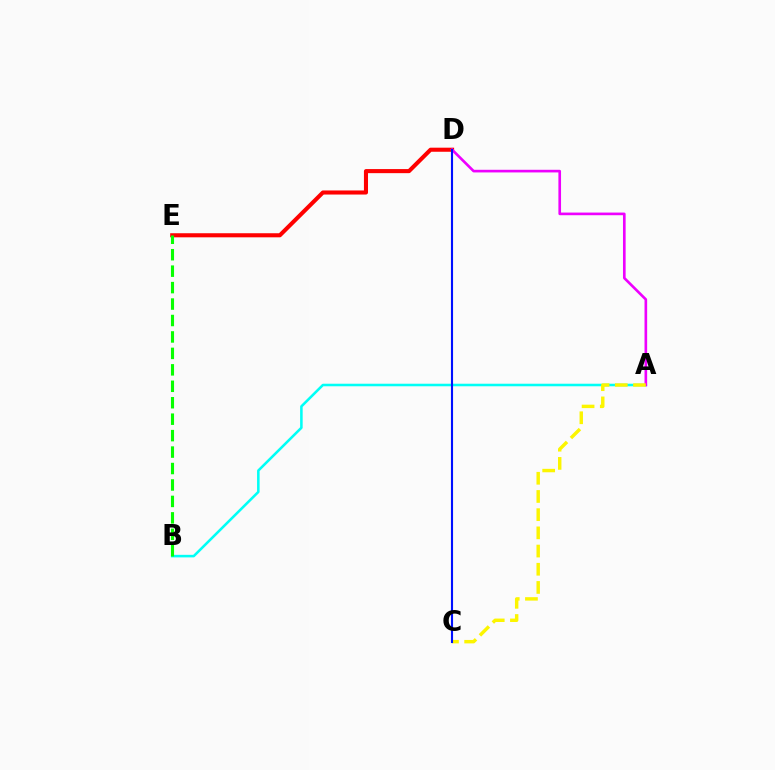{('D', 'E'): [{'color': '#ff0000', 'line_style': 'solid', 'thickness': 2.94}], ('A', 'B'): [{'color': '#00fff6', 'line_style': 'solid', 'thickness': 1.84}], ('A', 'D'): [{'color': '#ee00ff', 'line_style': 'solid', 'thickness': 1.9}], ('B', 'E'): [{'color': '#08ff00', 'line_style': 'dashed', 'thickness': 2.23}], ('A', 'C'): [{'color': '#fcf500', 'line_style': 'dashed', 'thickness': 2.47}], ('C', 'D'): [{'color': '#0010ff', 'line_style': 'solid', 'thickness': 1.53}]}